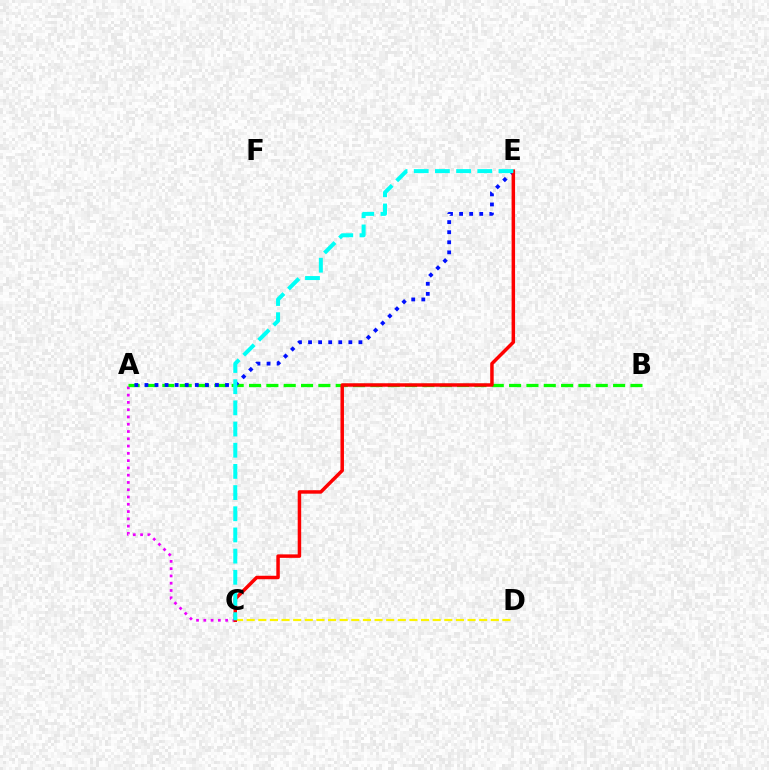{('A', 'C'): [{'color': '#ee00ff', 'line_style': 'dotted', 'thickness': 1.98}], ('A', 'B'): [{'color': '#08ff00', 'line_style': 'dashed', 'thickness': 2.36}], ('C', 'D'): [{'color': '#fcf500', 'line_style': 'dashed', 'thickness': 1.58}], ('A', 'E'): [{'color': '#0010ff', 'line_style': 'dotted', 'thickness': 2.74}], ('C', 'E'): [{'color': '#ff0000', 'line_style': 'solid', 'thickness': 2.51}, {'color': '#00fff6', 'line_style': 'dashed', 'thickness': 2.88}]}